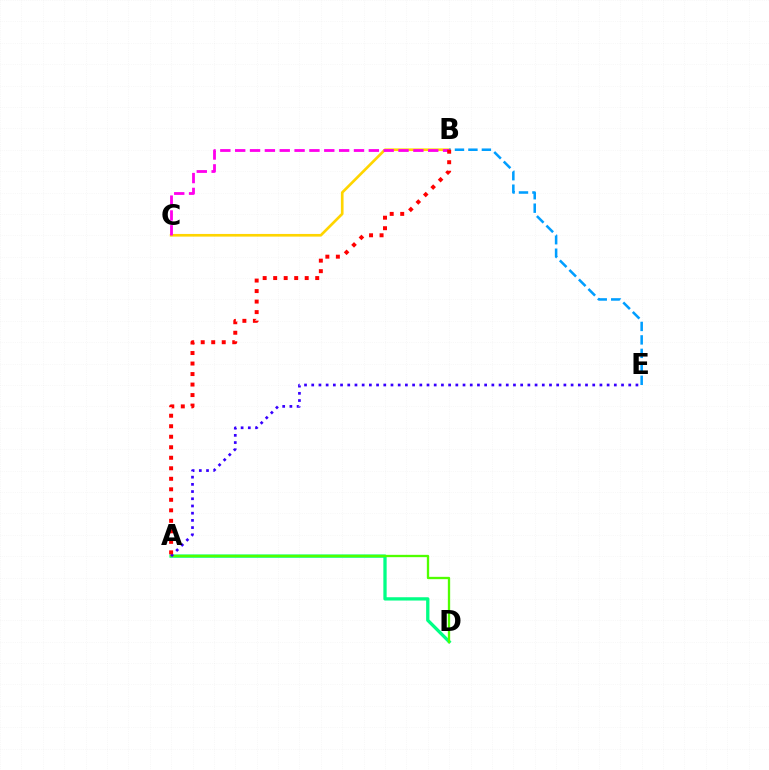{('A', 'D'): [{'color': '#00ff86', 'line_style': 'solid', 'thickness': 2.38}, {'color': '#4fff00', 'line_style': 'solid', 'thickness': 1.67}], ('B', 'C'): [{'color': '#ffd500', 'line_style': 'solid', 'thickness': 1.92}, {'color': '#ff00ed', 'line_style': 'dashed', 'thickness': 2.02}], ('B', 'E'): [{'color': '#009eff', 'line_style': 'dashed', 'thickness': 1.83}], ('A', 'E'): [{'color': '#3700ff', 'line_style': 'dotted', 'thickness': 1.96}], ('A', 'B'): [{'color': '#ff0000', 'line_style': 'dotted', 'thickness': 2.86}]}